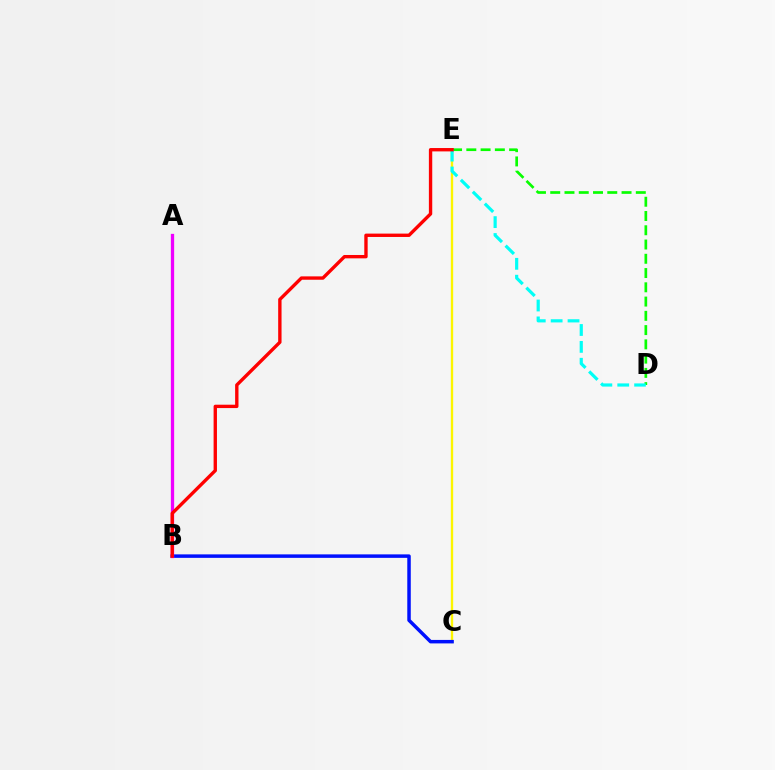{('C', 'E'): [{'color': '#fcf500', 'line_style': 'solid', 'thickness': 1.69}], ('D', 'E'): [{'color': '#08ff00', 'line_style': 'dashed', 'thickness': 1.94}, {'color': '#00fff6', 'line_style': 'dashed', 'thickness': 2.29}], ('B', 'C'): [{'color': '#0010ff', 'line_style': 'solid', 'thickness': 2.51}], ('A', 'B'): [{'color': '#ee00ff', 'line_style': 'solid', 'thickness': 2.37}], ('B', 'E'): [{'color': '#ff0000', 'line_style': 'solid', 'thickness': 2.42}]}